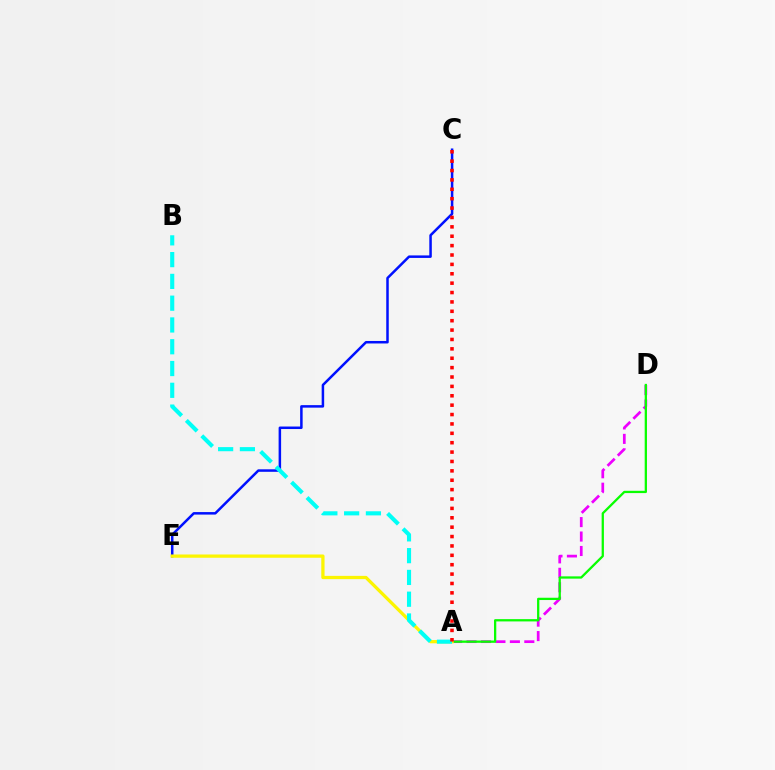{('A', 'D'): [{'color': '#ee00ff', 'line_style': 'dashed', 'thickness': 1.96}, {'color': '#08ff00', 'line_style': 'solid', 'thickness': 1.64}], ('C', 'E'): [{'color': '#0010ff', 'line_style': 'solid', 'thickness': 1.8}], ('A', 'E'): [{'color': '#fcf500', 'line_style': 'solid', 'thickness': 2.35}], ('A', 'B'): [{'color': '#00fff6', 'line_style': 'dashed', 'thickness': 2.96}], ('A', 'C'): [{'color': '#ff0000', 'line_style': 'dotted', 'thickness': 2.55}]}